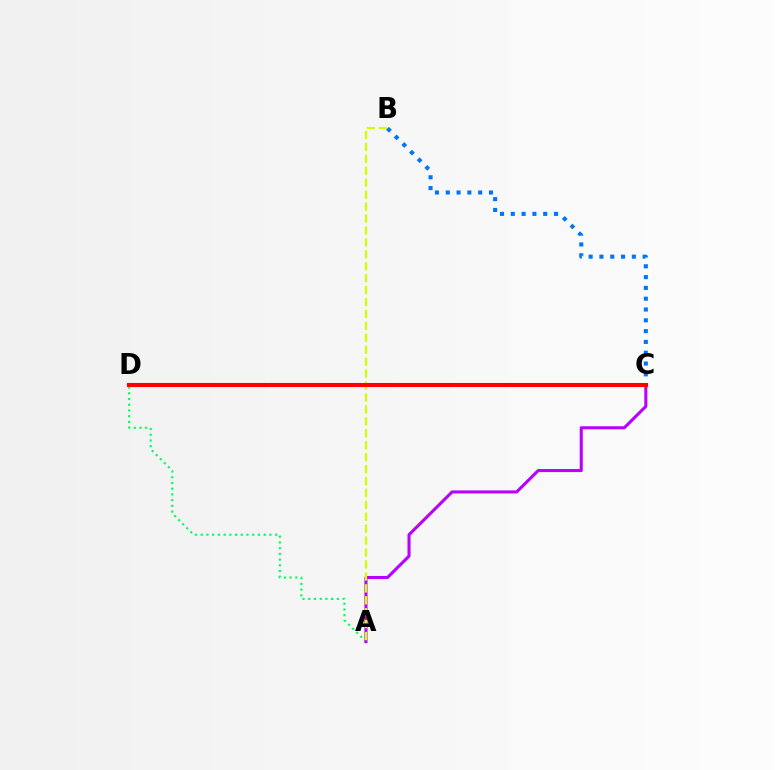{('A', 'D'): [{'color': '#00ff5c', 'line_style': 'dotted', 'thickness': 1.55}], ('A', 'C'): [{'color': '#b900ff', 'line_style': 'solid', 'thickness': 2.21}], ('B', 'C'): [{'color': '#0074ff', 'line_style': 'dotted', 'thickness': 2.94}], ('A', 'B'): [{'color': '#d1ff00', 'line_style': 'dashed', 'thickness': 1.62}], ('C', 'D'): [{'color': '#ff0000', 'line_style': 'solid', 'thickness': 2.94}]}